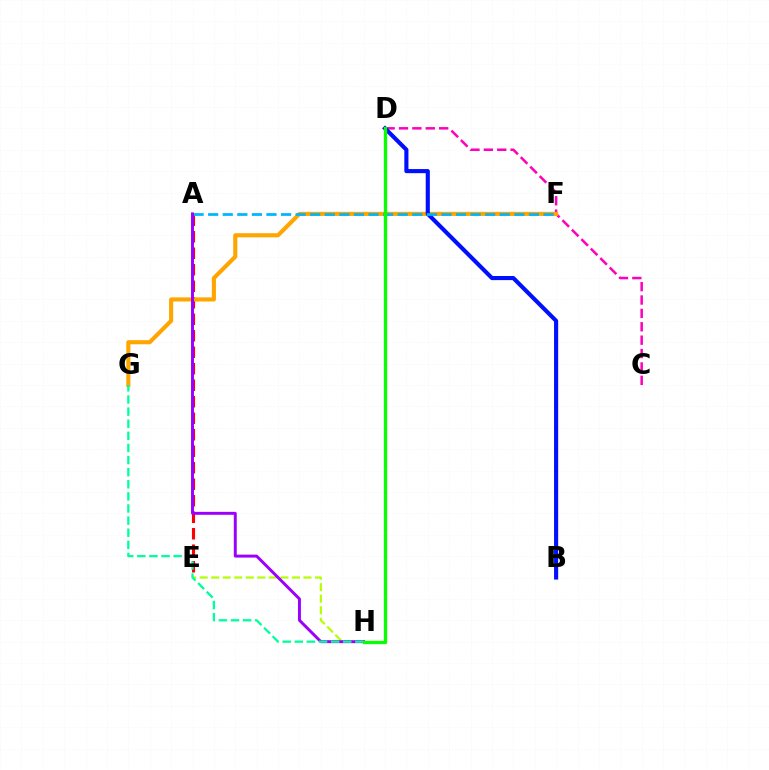{('A', 'E'): [{'color': '#ff0000', 'line_style': 'dashed', 'thickness': 2.24}], ('E', 'H'): [{'color': '#b3ff00', 'line_style': 'dashed', 'thickness': 1.57}], ('C', 'D'): [{'color': '#ff00bd', 'line_style': 'dashed', 'thickness': 1.82}], ('F', 'G'): [{'color': '#ffa500', 'line_style': 'solid', 'thickness': 2.95}], ('B', 'D'): [{'color': '#0010ff', 'line_style': 'solid', 'thickness': 2.96}], ('A', 'F'): [{'color': '#00b5ff', 'line_style': 'dashed', 'thickness': 1.98}], ('A', 'H'): [{'color': '#9b00ff', 'line_style': 'solid', 'thickness': 2.13}], ('G', 'H'): [{'color': '#00ff9d', 'line_style': 'dashed', 'thickness': 1.65}], ('D', 'H'): [{'color': '#08ff00', 'line_style': 'solid', 'thickness': 2.38}]}